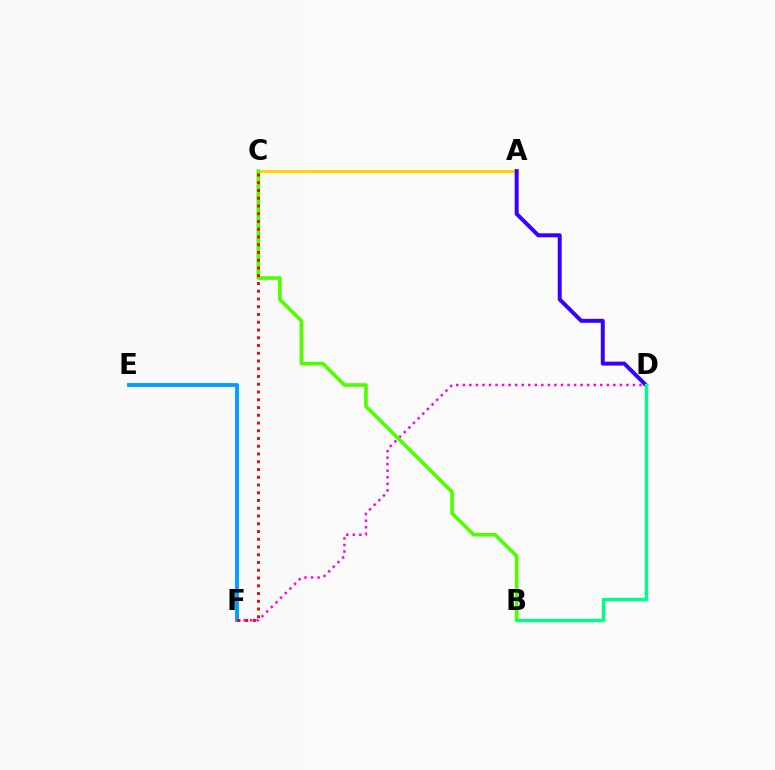{('E', 'F'): [{'color': '#009eff', 'line_style': 'solid', 'thickness': 2.79}], ('A', 'C'): [{'color': '#ffd500', 'line_style': 'solid', 'thickness': 2.16}], ('A', 'D'): [{'color': '#3700ff', 'line_style': 'solid', 'thickness': 2.85}], ('D', 'F'): [{'color': '#ff00ed', 'line_style': 'dotted', 'thickness': 1.78}], ('B', 'C'): [{'color': '#4fff00', 'line_style': 'solid', 'thickness': 2.62}], ('B', 'D'): [{'color': '#00ff86', 'line_style': 'solid', 'thickness': 2.43}], ('C', 'F'): [{'color': '#ff0000', 'line_style': 'dotted', 'thickness': 2.11}]}